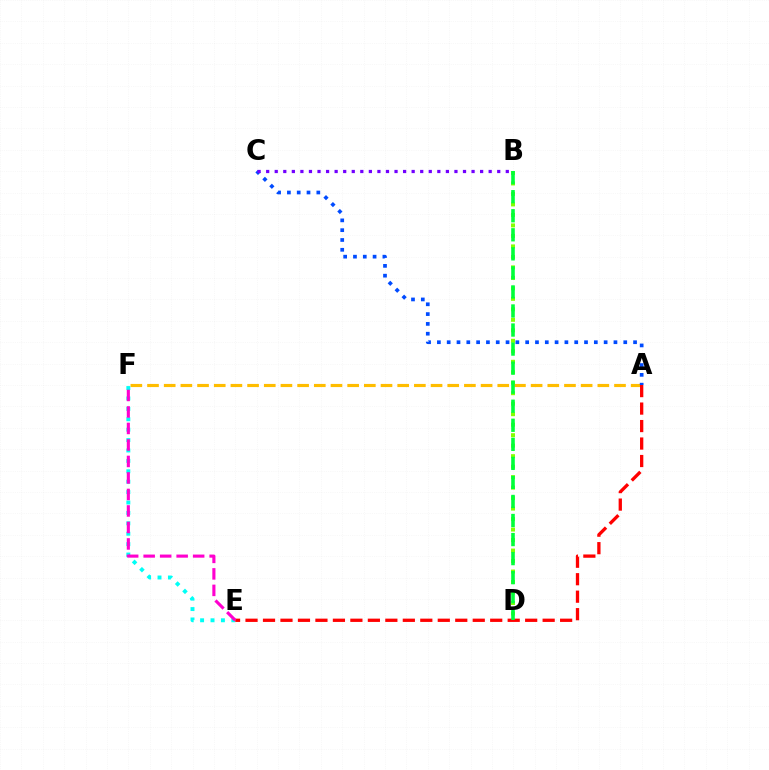{('B', 'D'): [{'color': '#84ff00', 'line_style': 'dotted', 'thickness': 2.85}, {'color': '#00ff39', 'line_style': 'dashed', 'thickness': 2.59}], ('A', 'F'): [{'color': '#ffbd00', 'line_style': 'dashed', 'thickness': 2.27}], ('E', 'F'): [{'color': '#00fff6', 'line_style': 'dotted', 'thickness': 2.83}, {'color': '#ff00cf', 'line_style': 'dashed', 'thickness': 2.24}], ('A', 'C'): [{'color': '#004bff', 'line_style': 'dotted', 'thickness': 2.67}], ('A', 'E'): [{'color': '#ff0000', 'line_style': 'dashed', 'thickness': 2.37}], ('B', 'C'): [{'color': '#7200ff', 'line_style': 'dotted', 'thickness': 2.33}]}